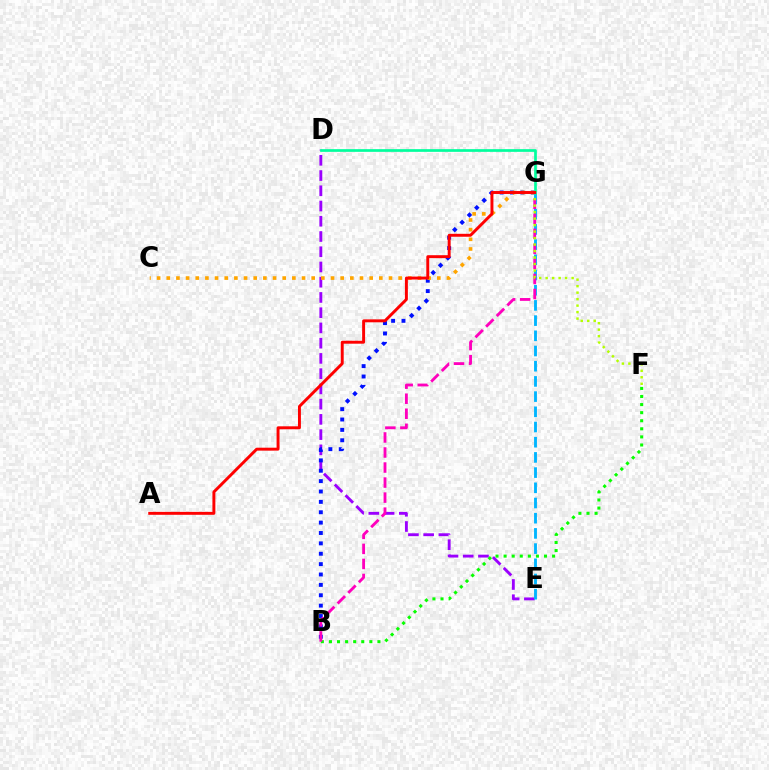{('D', 'E'): [{'color': '#9b00ff', 'line_style': 'dashed', 'thickness': 2.07}], ('B', 'G'): [{'color': '#0010ff', 'line_style': 'dotted', 'thickness': 2.82}, {'color': '#ff00bd', 'line_style': 'dashed', 'thickness': 2.04}], ('E', 'G'): [{'color': '#00b5ff', 'line_style': 'dashed', 'thickness': 2.06}], ('C', 'G'): [{'color': '#ffa500', 'line_style': 'dotted', 'thickness': 2.63}], ('B', 'F'): [{'color': '#08ff00', 'line_style': 'dotted', 'thickness': 2.2}], ('F', 'G'): [{'color': '#b3ff00', 'line_style': 'dotted', 'thickness': 1.76}], ('D', 'G'): [{'color': '#00ff9d', 'line_style': 'solid', 'thickness': 1.95}], ('A', 'G'): [{'color': '#ff0000', 'line_style': 'solid', 'thickness': 2.12}]}